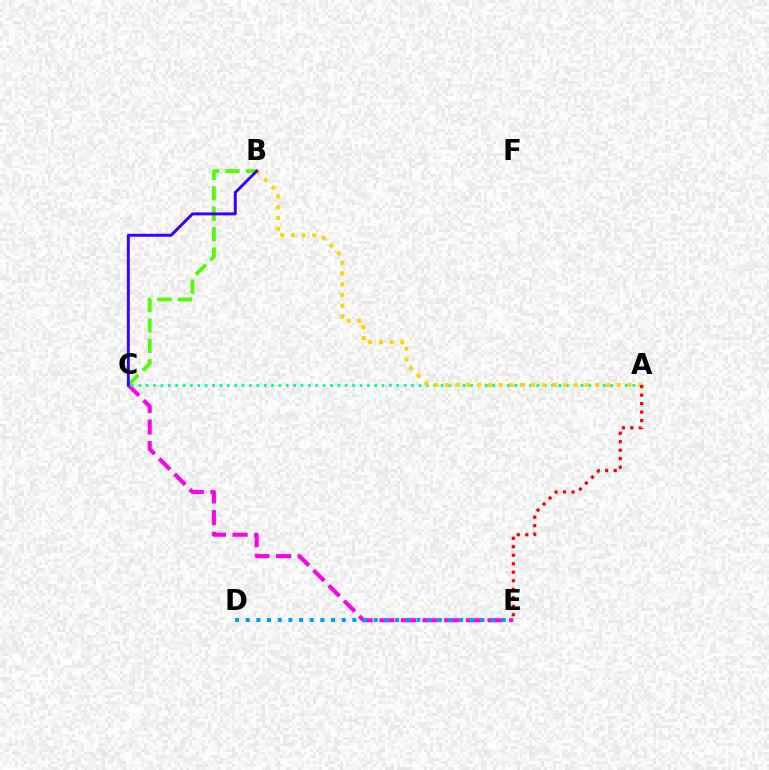{('C', 'E'): [{'color': '#ff00ed', 'line_style': 'dashed', 'thickness': 2.94}], ('A', 'C'): [{'color': '#00ff86', 'line_style': 'dotted', 'thickness': 2.0}], ('A', 'B'): [{'color': '#ffd500', 'line_style': 'dotted', 'thickness': 2.91}], ('D', 'E'): [{'color': '#009eff', 'line_style': 'dotted', 'thickness': 2.9}], ('A', 'E'): [{'color': '#ff0000', 'line_style': 'dotted', 'thickness': 2.31}], ('B', 'C'): [{'color': '#4fff00', 'line_style': 'dashed', 'thickness': 2.77}, {'color': '#3700ff', 'line_style': 'solid', 'thickness': 2.12}]}